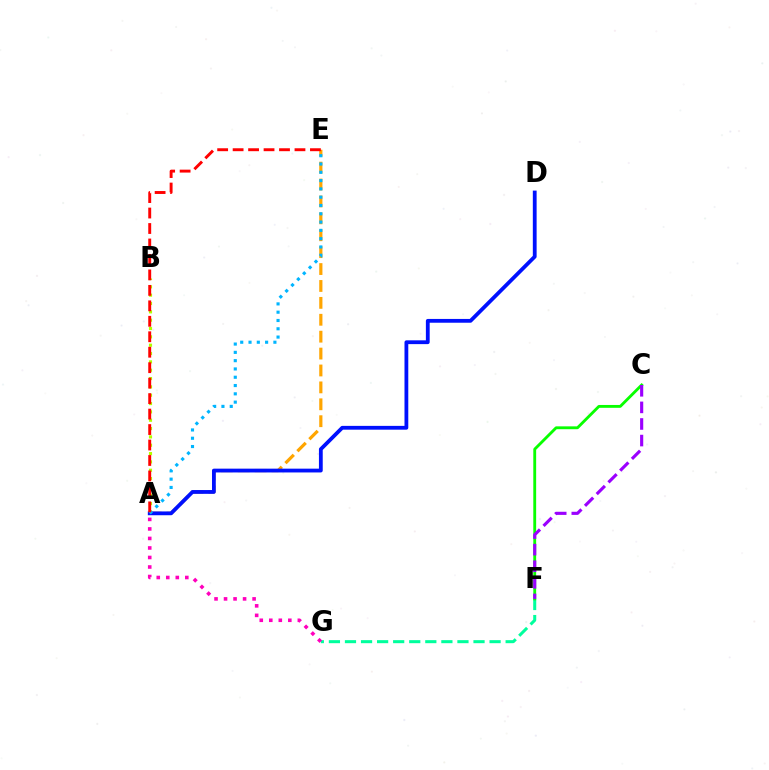{('A', 'E'): [{'color': '#ffa500', 'line_style': 'dashed', 'thickness': 2.3}, {'color': '#00b5ff', 'line_style': 'dotted', 'thickness': 2.25}, {'color': '#ff0000', 'line_style': 'dashed', 'thickness': 2.1}], ('F', 'G'): [{'color': '#00ff9d', 'line_style': 'dashed', 'thickness': 2.18}], ('C', 'F'): [{'color': '#08ff00', 'line_style': 'solid', 'thickness': 2.05}, {'color': '#9b00ff', 'line_style': 'dashed', 'thickness': 2.25}], ('A', 'B'): [{'color': '#b3ff00', 'line_style': 'dotted', 'thickness': 2.27}], ('A', 'D'): [{'color': '#0010ff', 'line_style': 'solid', 'thickness': 2.73}], ('A', 'G'): [{'color': '#ff00bd', 'line_style': 'dotted', 'thickness': 2.59}]}